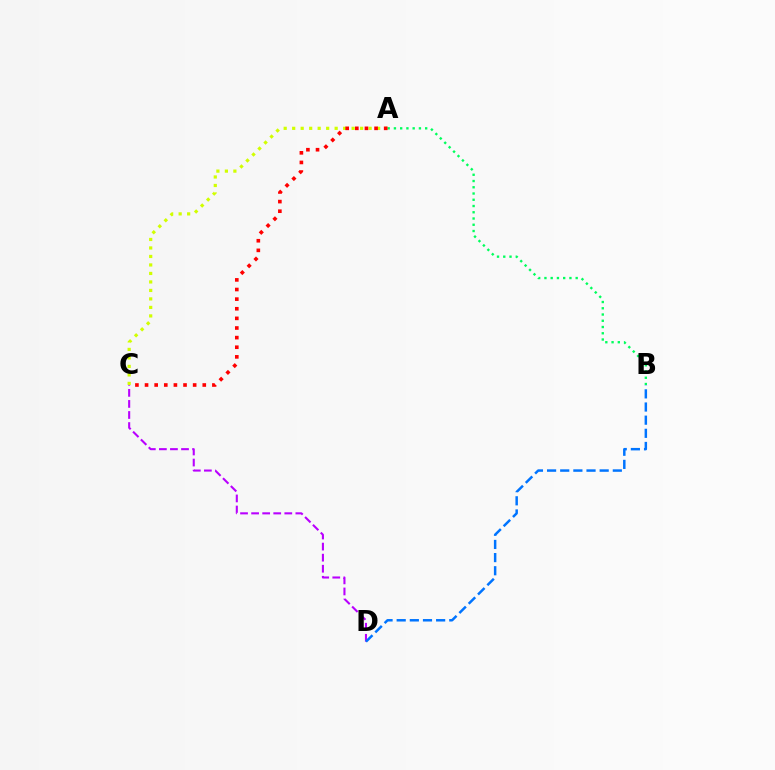{('A', 'C'): [{'color': '#d1ff00', 'line_style': 'dotted', 'thickness': 2.31}, {'color': '#ff0000', 'line_style': 'dotted', 'thickness': 2.61}], ('A', 'B'): [{'color': '#00ff5c', 'line_style': 'dotted', 'thickness': 1.7}], ('C', 'D'): [{'color': '#b900ff', 'line_style': 'dashed', 'thickness': 1.5}], ('B', 'D'): [{'color': '#0074ff', 'line_style': 'dashed', 'thickness': 1.79}]}